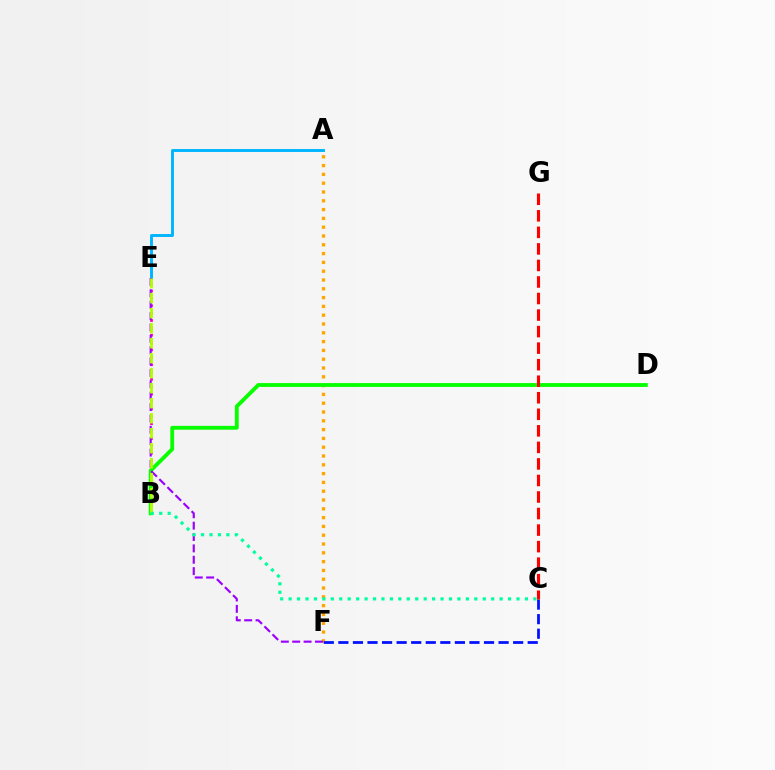{('A', 'F'): [{'color': '#ffa500', 'line_style': 'dotted', 'thickness': 2.39}], ('B', 'E'): [{'color': '#ff00bd', 'line_style': 'dotted', 'thickness': 2.0}, {'color': '#b3ff00', 'line_style': 'dashed', 'thickness': 2.04}], ('A', 'E'): [{'color': '#00b5ff', 'line_style': 'solid', 'thickness': 2.11}], ('B', 'D'): [{'color': '#08ff00', 'line_style': 'solid', 'thickness': 2.77}], ('E', 'F'): [{'color': '#9b00ff', 'line_style': 'dashed', 'thickness': 1.55}], ('C', 'F'): [{'color': '#0010ff', 'line_style': 'dashed', 'thickness': 1.98}], ('C', 'G'): [{'color': '#ff0000', 'line_style': 'dashed', 'thickness': 2.25}], ('B', 'C'): [{'color': '#00ff9d', 'line_style': 'dotted', 'thickness': 2.29}]}